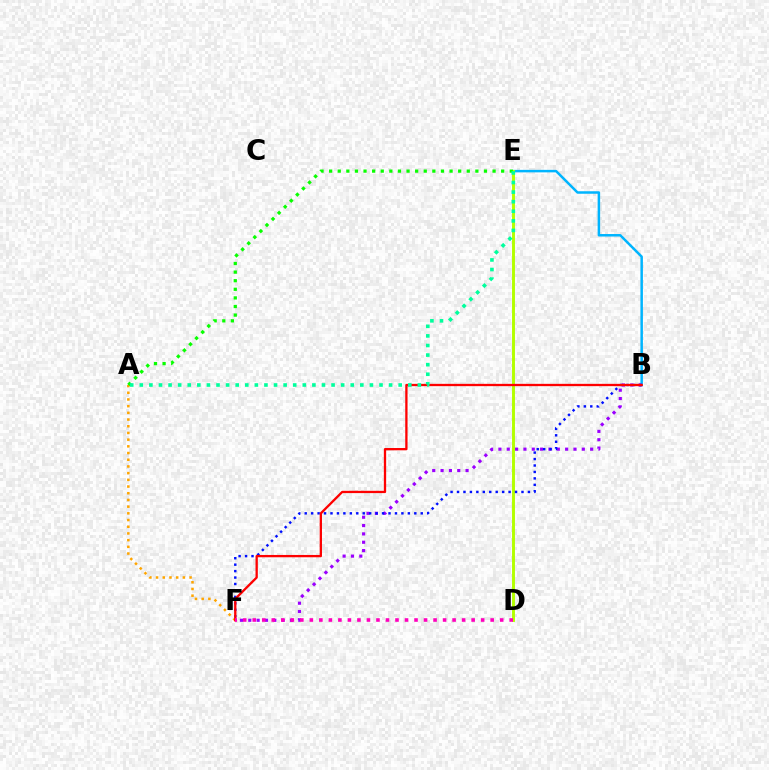{('B', 'E'): [{'color': '#00b5ff', 'line_style': 'solid', 'thickness': 1.8}], ('A', 'F'): [{'color': '#ffa500', 'line_style': 'dotted', 'thickness': 1.82}], ('B', 'F'): [{'color': '#9b00ff', 'line_style': 'dotted', 'thickness': 2.27}, {'color': '#0010ff', 'line_style': 'dotted', 'thickness': 1.75}, {'color': '#ff0000', 'line_style': 'solid', 'thickness': 1.66}], ('D', 'E'): [{'color': '#b3ff00', 'line_style': 'solid', 'thickness': 2.11}], ('A', 'E'): [{'color': '#08ff00', 'line_style': 'dotted', 'thickness': 2.34}, {'color': '#00ff9d', 'line_style': 'dotted', 'thickness': 2.61}], ('D', 'F'): [{'color': '#ff00bd', 'line_style': 'dotted', 'thickness': 2.59}]}